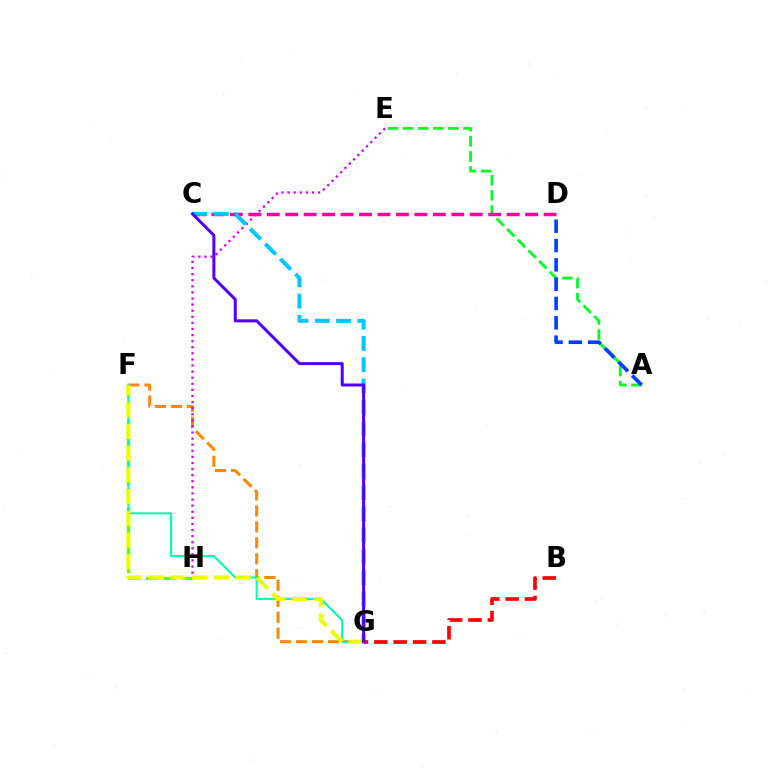{('A', 'E'): [{'color': '#00ff27', 'line_style': 'dashed', 'thickness': 2.05}], ('F', 'G'): [{'color': '#ff8800', 'line_style': 'dashed', 'thickness': 2.17}, {'color': '#00ffaf', 'line_style': 'solid', 'thickness': 1.52}, {'color': '#eeff00', 'line_style': 'dashed', 'thickness': 2.95}], ('F', 'H'): [{'color': '#66ff00', 'line_style': 'dashed', 'thickness': 2.39}], ('C', 'D'): [{'color': '#ff00a0', 'line_style': 'dashed', 'thickness': 2.51}], ('E', 'H'): [{'color': '#d600ff', 'line_style': 'dotted', 'thickness': 1.66}], ('C', 'G'): [{'color': '#00c7ff', 'line_style': 'dashed', 'thickness': 2.89}, {'color': '#4f00ff', 'line_style': 'solid', 'thickness': 2.16}], ('A', 'D'): [{'color': '#003fff', 'line_style': 'dashed', 'thickness': 2.62}], ('B', 'G'): [{'color': '#ff0000', 'line_style': 'dashed', 'thickness': 2.63}]}